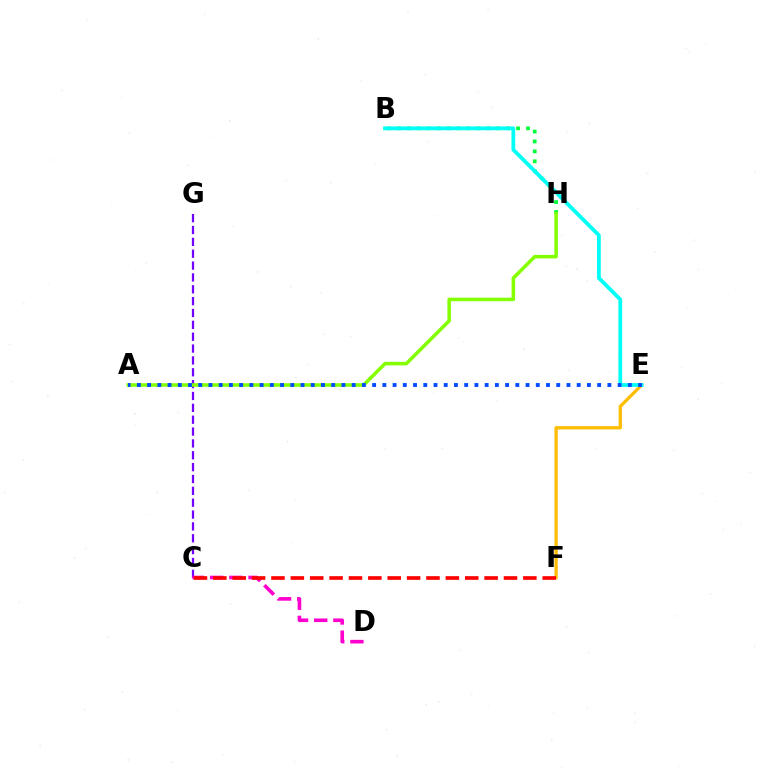{('B', 'H'): [{'color': '#00ff39', 'line_style': 'dotted', 'thickness': 2.7}], ('E', 'F'): [{'color': '#ffbd00', 'line_style': 'solid', 'thickness': 2.36}], ('C', 'G'): [{'color': '#7200ff', 'line_style': 'dashed', 'thickness': 1.61}], ('B', 'E'): [{'color': '#00fff6', 'line_style': 'solid', 'thickness': 2.72}], ('C', 'D'): [{'color': '#ff00cf', 'line_style': 'dashed', 'thickness': 2.61}], ('A', 'H'): [{'color': '#84ff00', 'line_style': 'solid', 'thickness': 2.54}], ('A', 'E'): [{'color': '#004bff', 'line_style': 'dotted', 'thickness': 2.78}], ('C', 'F'): [{'color': '#ff0000', 'line_style': 'dashed', 'thickness': 2.63}]}